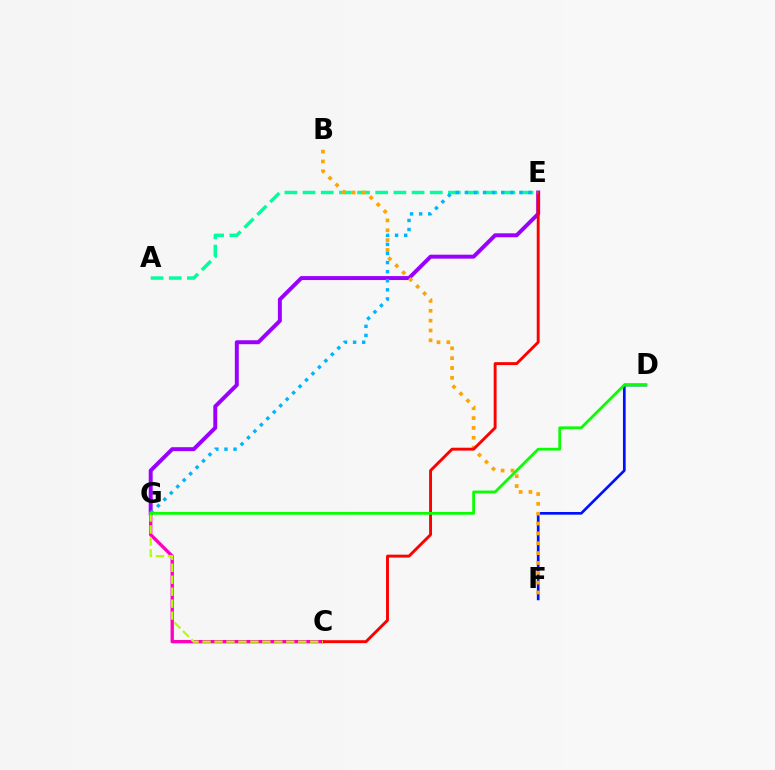{('D', 'F'): [{'color': '#0010ff', 'line_style': 'solid', 'thickness': 1.93}], ('A', 'E'): [{'color': '#00ff9d', 'line_style': 'dashed', 'thickness': 2.47}], ('C', 'G'): [{'color': '#ff00bd', 'line_style': 'solid', 'thickness': 2.4}, {'color': '#b3ff00', 'line_style': 'dashed', 'thickness': 1.62}], ('E', 'G'): [{'color': '#9b00ff', 'line_style': 'solid', 'thickness': 2.84}, {'color': '#00b5ff', 'line_style': 'dotted', 'thickness': 2.47}], ('B', 'F'): [{'color': '#ffa500', 'line_style': 'dotted', 'thickness': 2.67}], ('C', 'E'): [{'color': '#ff0000', 'line_style': 'solid', 'thickness': 2.1}], ('D', 'G'): [{'color': '#08ff00', 'line_style': 'solid', 'thickness': 1.99}]}